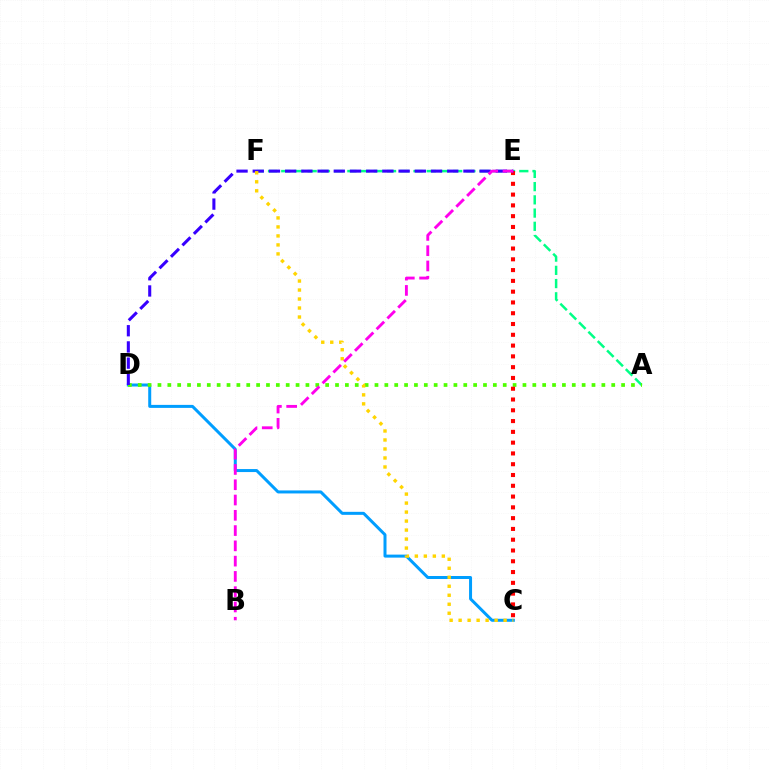{('A', 'F'): [{'color': '#00ff86', 'line_style': 'dashed', 'thickness': 1.8}], ('C', 'D'): [{'color': '#009eff', 'line_style': 'solid', 'thickness': 2.16}], ('A', 'D'): [{'color': '#4fff00', 'line_style': 'dotted', 'thickness': 2.68}], ('C', 'E'): [{'color': '#ff0000', 'line_style': 'dotted', 'thickness': 2.93}], ('D', 'E'): [{'color': '#3700ff', 'line_style': 'dashed', 'thickness': 2.2}], ('C', 'F'): [{'color': '#ffd500', 'line_style': 'dotted', 'thickness': 2.44}], ('B', 'E'): [{'color': '#ff00ed', 'line_style': 'dashed', 'thickness': 2.08}]}